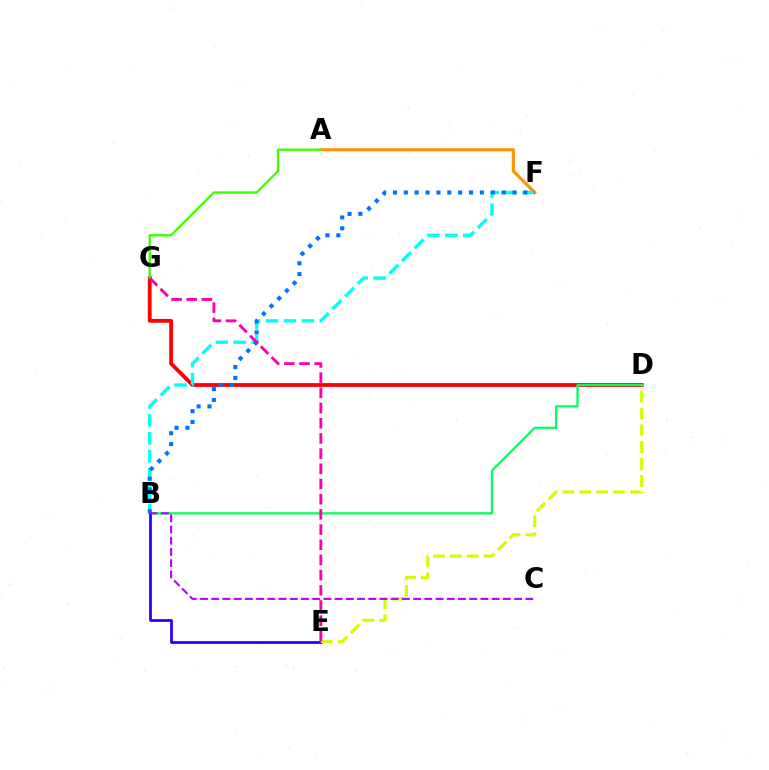{('D', 'G'): [{'color': '#ff0000', 'line_style': 'solid', 'thickness': 2.74}], ('B', 'F'): [{'color': '#00fff6', 'line_style': 'dashed', 'thickness': 2.43}, {'color': '#0074ff', 'line_style': 'dotted', 'thickness': 2.95}], ('B', 'D'): [{'color': '#00ff5c', 'line_style': 'solid', 'thickness': 1.62}], ('B', 'E'): [{'color': '#2500ff', 'line_style': 'solid', 'thickness': 1.99}], ('D', 'E'): [{'color': '#d1ff00', 'line_style': 'dashed', 'thickness': 2.29}], ('A', 'F'): [{'color': '#ff9400', 'line_style': 'solid', 'thickness': 2.25}], ('B', 'C'): [{'color': '#b900ff', 'line_style': 'dashed', 'thickness': 1.52}], ('A', 'G'): [{'color': '#3dff00', 'line_style': 'solid', 'thickness': 1.68}], ('E', 'G'): [{'color': '#ff00ac', 'line_style': 'dashed', 'thickness': 2.06}]}